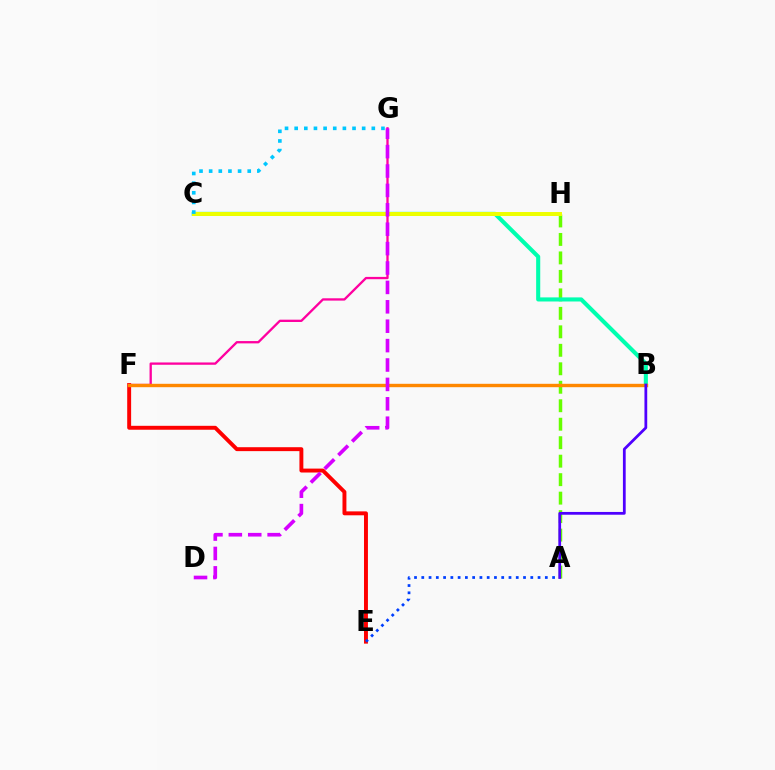{('E', 'F'): [{'color': '#ff0000', 'line_style': 'solid', 'thickness': 2.82}], ('B', 'F'): [{'color': '#00ff27', 'line_style': 'dotted', 'thickness': 1.88}, {'color': '#ff8800', 'line_style': 'solid', 'thickness': 2.44}], ('F', 'G'): [{'color': '#ff00a0', 'line_style': 'solid', 'thickness': 1.66}], ('A', 'H'): [{'color': '#66ff00', 'line_style': 'dashed', 'thickness': 2.51}], ('B', 'C'): [{'color': '#00ffaf', 'line_style': 'solid', 'thickness': 2.94}], ('A', 'E'): [{'color': '#003fff', 'line_style': 'dotted', 'thickness': 1.97}], ('C', 'H'): [{'color': '#eeff00', 'line_style': 'solid', 'thickness': 2.86}], ('C', 'G'): [{'color': '#00c7ff', 'line_style': 'dotted', 'thickness': 2.62}], ('A', 'B'): [{'color': '#4f00ff', 'line_style': 'solid', 'thickness': 1.99}], ('D', 'G'): [{'color': '#d600ff', 'line_style': 'dashed', 'thickness': 2.64}]}